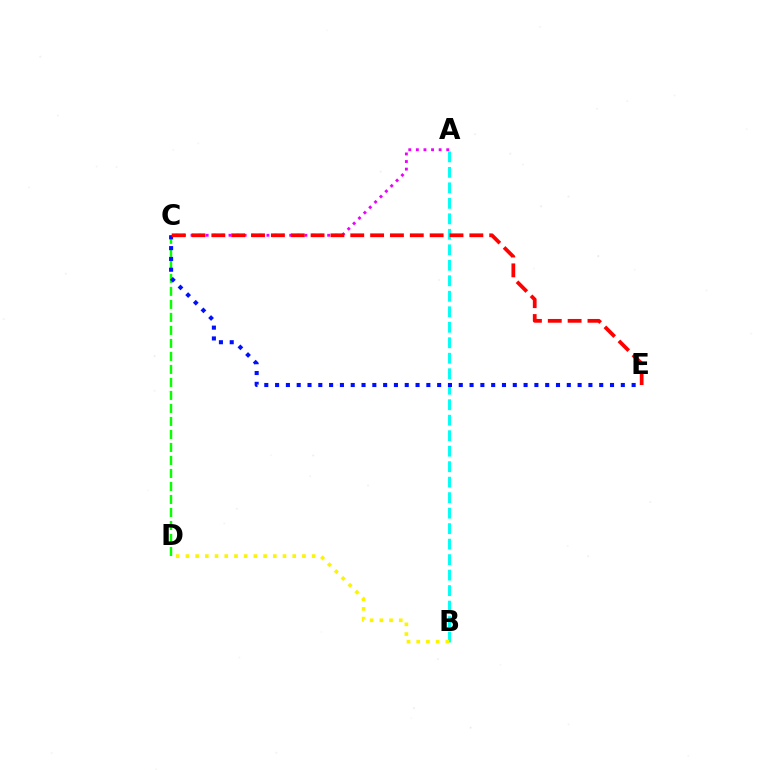{('A', 'B'): [{'color': '#00fff6', 'line_style': 'dashed', 'thickness': 2.1}], ('A', 'C'): [{'color': '#ee00ff', 'line_style': 'dotted', 'thickness': 2.06}], ('B', 'D'): [{'color': '#fcf500', 'line_style': 'dotted', 'thickness': 2.64}], ('C', 'D'): [{'color': '#08ff00', 'line_style': 'dashed', 'thickness': 1.77}], ('C', 'E'): [{'color': '#0010ff', 'line_style': 'dotted', 'thickness': 2.94}, {'color': '#ff0000', 'line_style': 'dashed', 'thickness': 2.7}]}